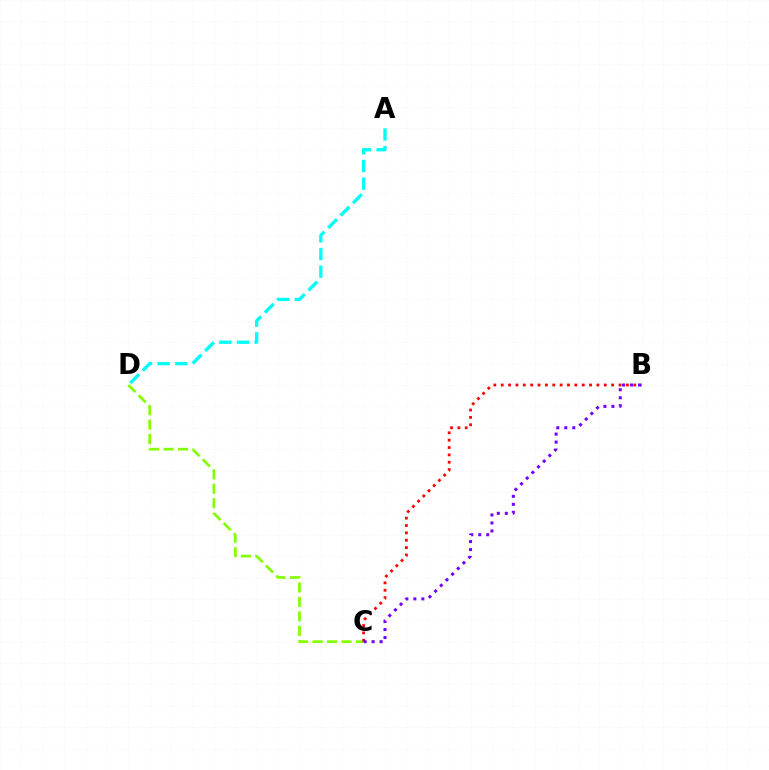{('C', 'D'): [{'color': '#84ff00', 'line_style': 'dashed', 'thickness': 1.97}], ('B', 'C'): [{'color': '#ff0000', 'line_style': 'dotted', 'thickness': 2.0}, {'color': '#7200ff', 'line_style': 'dotted', 'thickness': 2.17}], ('A', 'D'): [{'color': '#00fff6', 'line_style': 'dashed', 'thickness': 2.39}]}